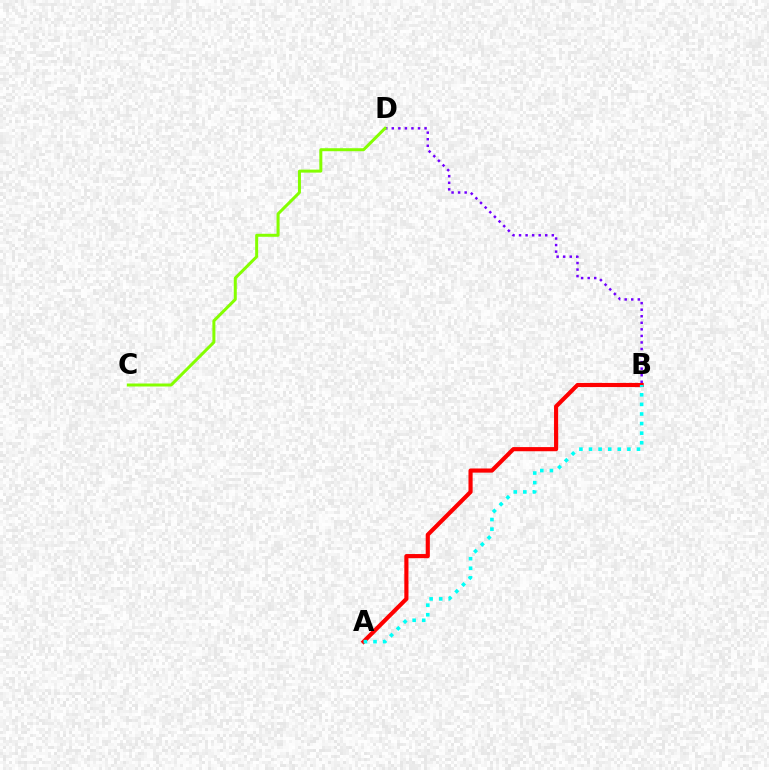{('B', 'D'): [{'color': '#7200ff', 'line_style': 'dotted', 'thickness': 1.78}], ('C', 'D'): [{'color': '#84ff00', 'line_style': 'solid', 'thickness': 2.16}], ('A', 'B'): [{'color': '#ff0000', 'line_style': 'solid', 'thickness': 2.98}, {'color': '#00fff6', 'line_style': 'dotted', 'thickness': 2.61}]}